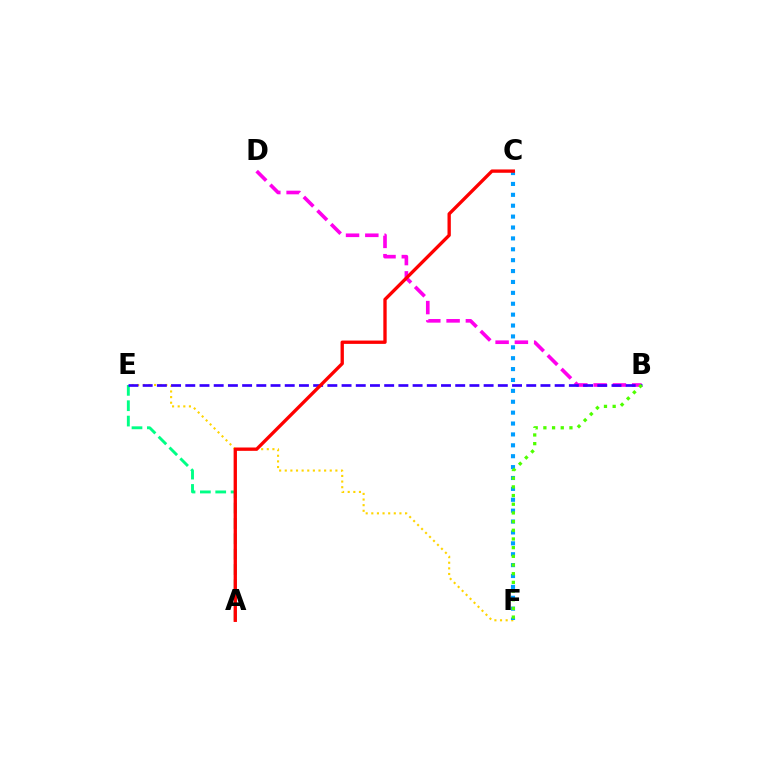{('E', 'F'): [{'color': '#ffd500', 'line_style': 'dotted', 'thickness': 1.53}], ('C', 'F'): [{'color': '#009eff', 'line_style': 'dotted', 'thickness': 2.96}], ('A', 'E'): [{'color': '#00ff86', 'line_style': 'dashed', 'thickness': 2.09}], ('B', 'D'): [{'color': '#ff00ed', 'line_style': 'dashed', 'thickness': 2.62}], ('B', 'E'): [{'color': '#3700ff', 'line_style': 'dashed', 'thickness': 1.93}], ('B', 'F'): [{'color': '#4fff00', 'line_style': 'dotted', 'thickness': 2.36}], ('A', 'C'): [{'color': '#ff0000', 'line_style': 'solid', 'thickness': 2.4}]}